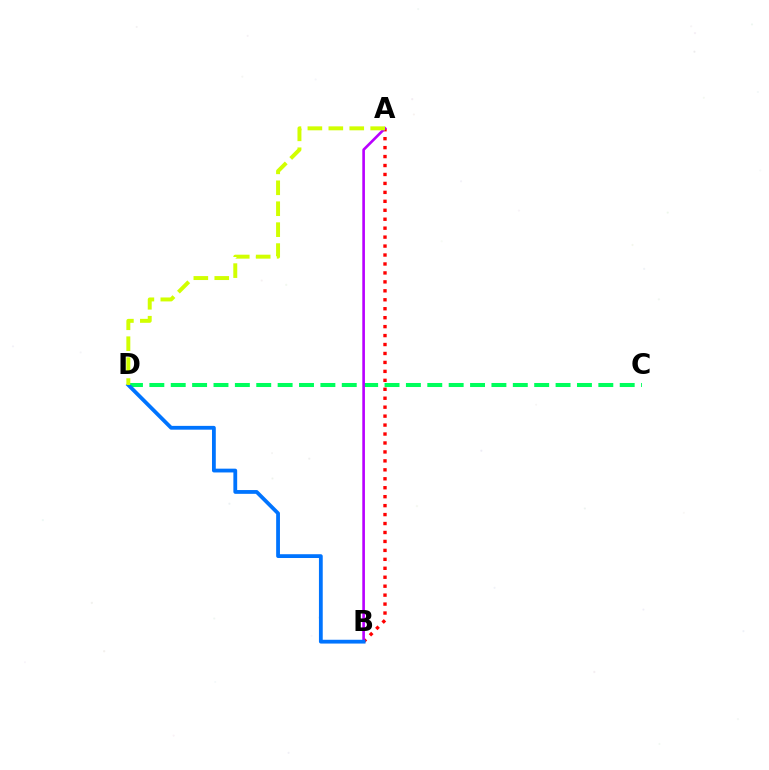{('A', 'B'): [{'color': '#ff0000', 'line_style': 'dotted', 'thickness': 2.43}, {'color': '#b900ff', 'line_style': 'solid', 'thickness': 1.9}], ('C', 'D'): [{'color': '#00ff5c', 'line_style': 'dashed', 'thickness': 2.9}], ('B', 'D'): [{'color': '#0074ff', 'line_style': 'solid', 'thickness': 2.73}], ('A', 'D'): [{'color': '#d1ff00', 'line_style': 'dashed', 'thickness': 2.84}]}